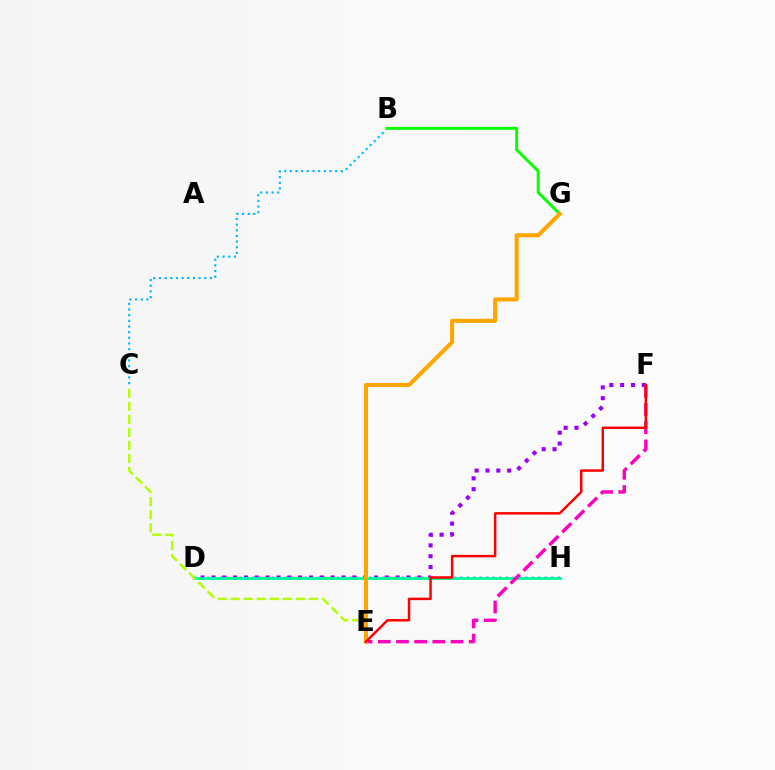{('D', 'H'): [{'color': '#0010ff', 'line_style': 'dotted', 'thickness': 1.76}, {'color': '#00ff9d', 'line_style': 'solid', 'thickness': 2.03}], ('D', 'F'): [{'color': '#9b00ff', 'line_style': 'dotted', 'thickness': 2.94}], ('B', 'C'): [{'color': '#00b5ff', 'line_style': 'dotted', 'thickness': 1.54}], ('B', 'G'): [{'color': '#08ff00', 'line_style': 'solid', 'thickness': 2.14}], ('C', 'E'): [{'color': '#b3ff00', 'line_style': 'dashed', 'thickness': 1.77}], ('E', 'F'): [{'color': '#ff00bd', 'line_style': 'dashed', 'thickness': 2.47}, {'color': '#ff0000', 'line_style': 'solid', 'thickness': 1.78}], ('E', 'G'): [{'color': '#ffa500', 'line_style': 'solid', 'thickness': 2.91}]}